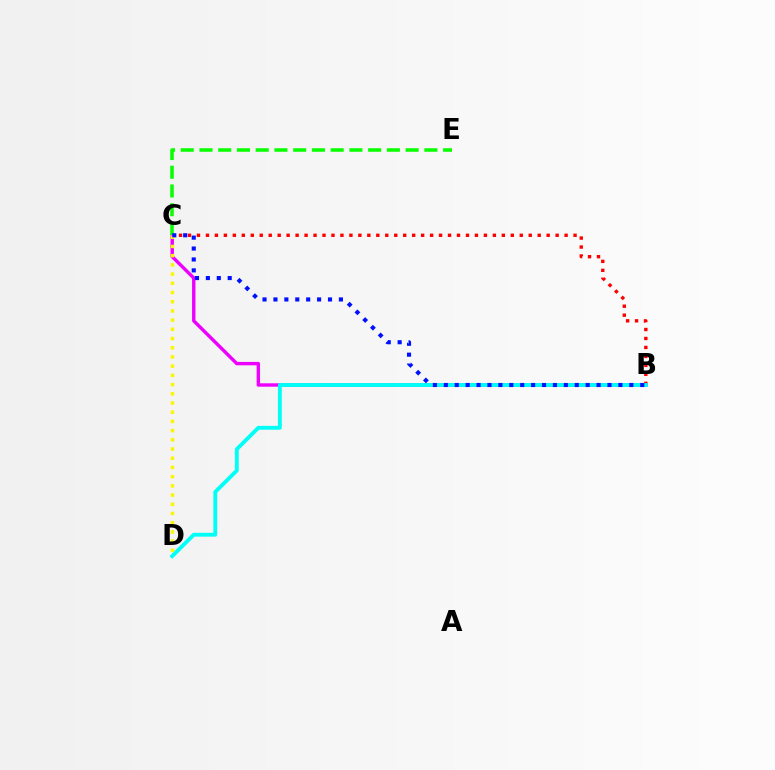{('B', 'C'): [{'color': '#ee00ff', 'line_style': 'solid', 'thickness': 2.45}, {'color': '#ff0000', 'line_style': 'dotted', 'thickness': 2.44}, {'color': '#0010ff', 'line_style': 'dotted', 'thickness': 2.96}], ('C', 'E'): [{'color': '#08ff00', 'line_style': 'dashed', 'thickness': 2.55}], ('C', 'D'): [{'color': '#fcf500', 'line_style': 'dotted', 'thickness': 2.5}], ('B', 'D'): [{'color': '#00fff6', 'line_style': 'solid', 'thickness': 2.77}]}